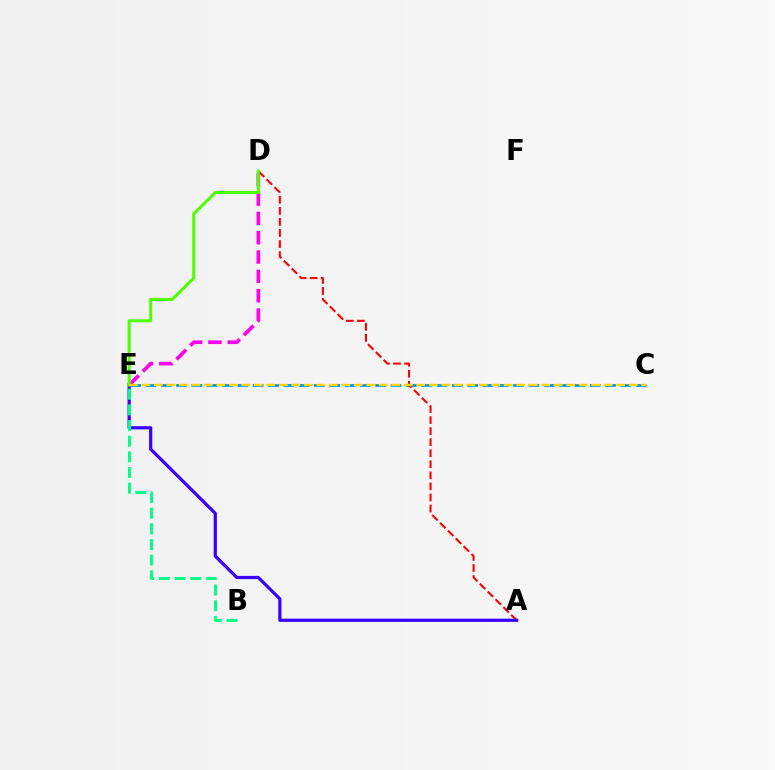{('D', 'E'): [{'color': '#ff00ed', 'line_style': 'dashed', 'thickness': 2.63}, {'color': '#4fff00', 'line_style': 'solid', 'thickness': 2.19}], ('C', 'E'): [{'color': '#009eff', 'line_style': 'dashed', 'thickness': 2.08}, {'color': '#ffd500', 'line_style': 'dashed', 'thickness': 1.7}], ('A', 'D'): [{'color': '#ff0000', 'line_style': 'dashed', 'thickness': 1.5}], ('A', 'E'): [{'color': '#3700ff', 'line_style': 'solid', 'thickness': 2.32}], ('B', 'E'): [{'color': '#00ff86', 'line_style': 'dashed', 'thickness': 2.13}]}